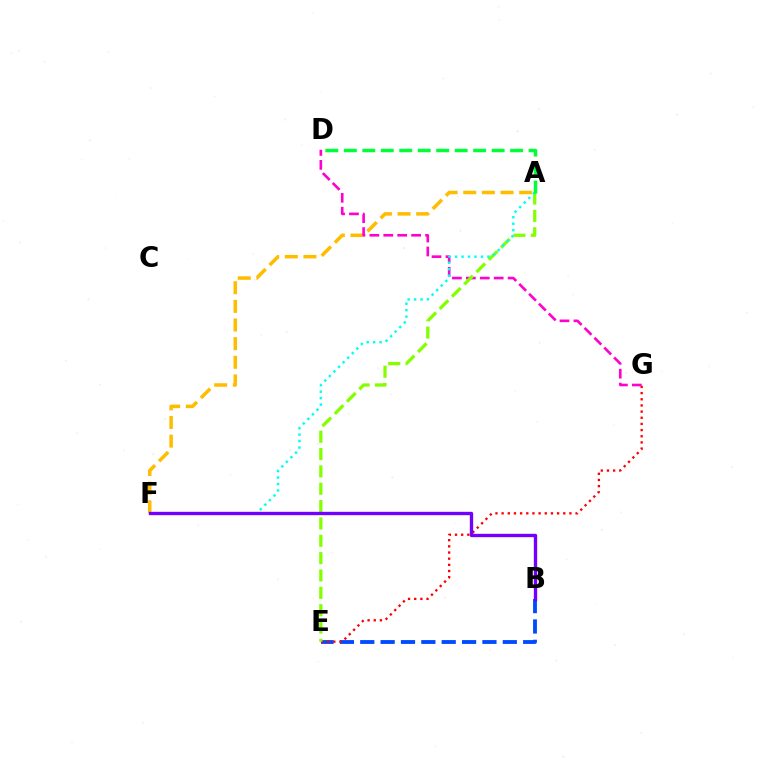{('B', 'E'): [{'color': '#004bff', 'line_style': 'dashed', 'thickness': 2.77}], ('A', 'F'): [{'color': '#ffbd00', 'line_style': 'dashed', 'thickness': 2.53}, {'color': '#00fff6', 'line_style': 'dotted', 'thickness': 1.76}], ('E', 'G'): [{'color': '#ff0000', 'line_style': 'dotted', 'thickness': 1.67}], ('D', 'G'): [{'color': '#ff00cf', 'line_style': 'dashed', 'thickness': 1.89}], ('A', 'E'): [{'color': '#84ff00', 'line_style': 'dashed', 'thickness': 2.36}], ('B', 'F'): [{'color': '#7200ff', 'line_style': 'solid', 'thickness': 2.42}], ('A', 'D'): [{'color': '#00ff39', 'line_style': 'dashed', 'thickness': 2.51}]}